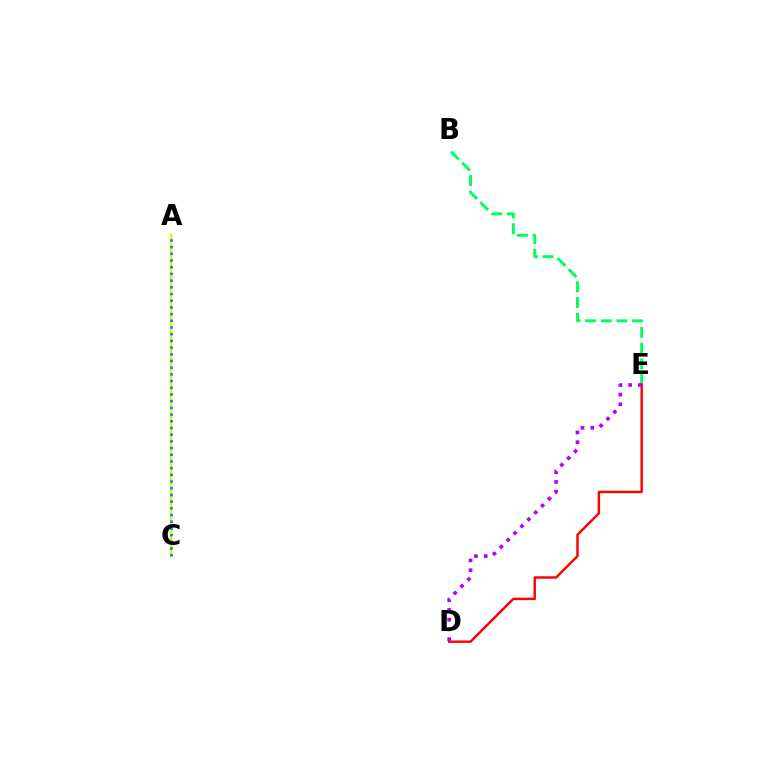{('B', 'E'): [{'color': '#00ff5c', 'line_style': 'dashed', 'thickness': 2.13}], ('A', 'C'): [{'color': '#d1ff00', 'line_style': 'solid', 'thickness': 1.78}, {'color': '#0074ff', 'line_style': 'dotted', 'thickness': 1.82}], ('D', 'E'): [{'color': '#ff0000', 'line_style': 'solid', 'thickness': 1.75}, {'color': '#b900ff', 'line_style': 'dotted', 'thickness': 2.64}]}